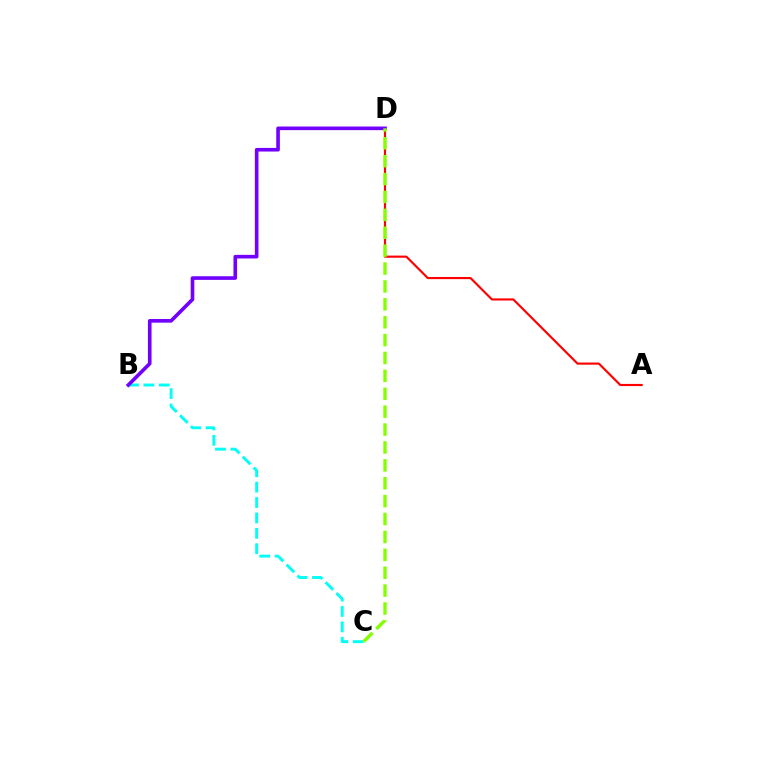{('B', 'C'): [{'color': '#00fff6', 'line_style': 'dashed', 'thickness': 2.09}], ('A', 'D'): [{'color': '#ff0000', 'line_style': 'solid', 'thickness': 1.54}], ('B', 'D'): [{'color': '#7200ff', 'line_style': 'solid', 'thickness': 2.61}], ('C', 'D'): [{'color': '#84ff00', 'line_style': 'dashed', 'thickness': 2.43}]}